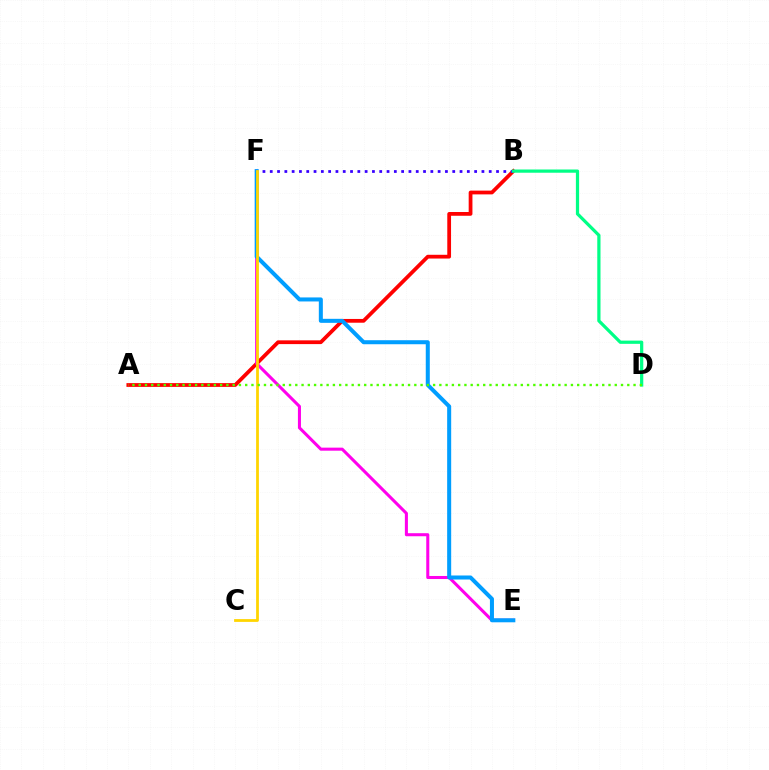{('A', 'B'): [{'color': '#ff0000', 'line_style': 'solid', 'thickness': 2.71}], ('B', 'F'): [{'color': '#3700ff', 'line_style': 'dotted', 'thickness': 1.98}], ('E', 'F'): [{'color': '#ff00ed', 'line_style': 'solid', 'thickness': 2.2}, {'color': '#009eff', 'line_style': 'solid', 'thickness': 2.9}], ('C', 'F'): [{'color': '#ffd500', 'line_style': 'solid', 'thickness': 2.0}], ('B', 'D'): [{'color': '#00ff86', 'line_style': 'solid', 'thickness': 2.32}], ('A', 'D'): [{'color': '#4fff00', 'line_style': 'dotted', 'thickness': 1.7}]}